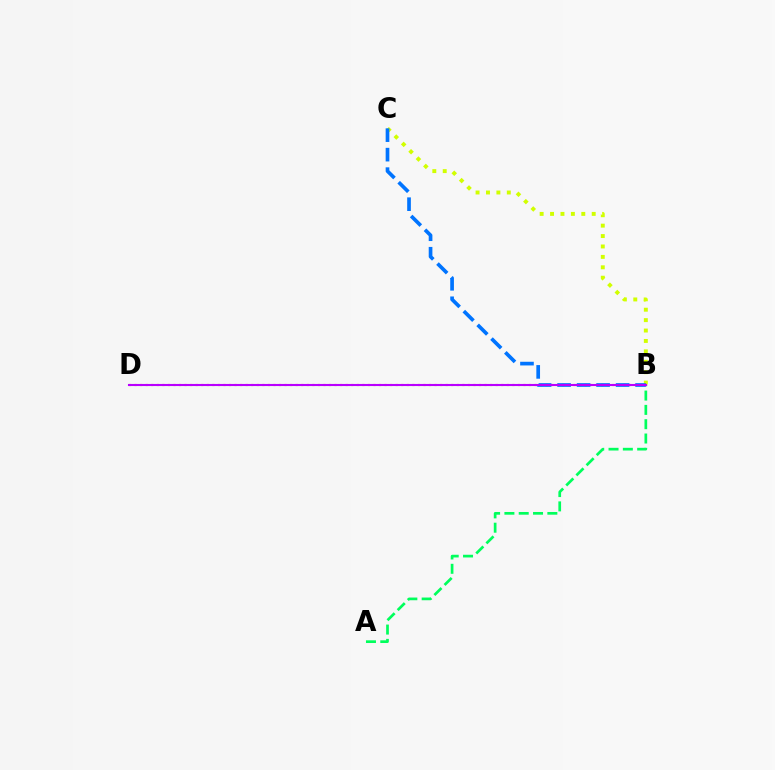{('B', 'C'): [{'color': '#d1ff00', 'line_style': 'dotted', 'thickness': 2.83}, {'color': '#0074ff', 'line_style': 'dashed', 'thickness': 2.65}], ('A', 'B'): [{'color': '#00ff5c', 'line_style': 'dashed', 'thickness': 1.94}], ('B', 'D'): [{'color': '#ff0000', 'line_style': 'dotted', 'thickness': 1.51}, {'color': '#b900ff', 'line_style': 'solid', 'thickness': 1.5}]}